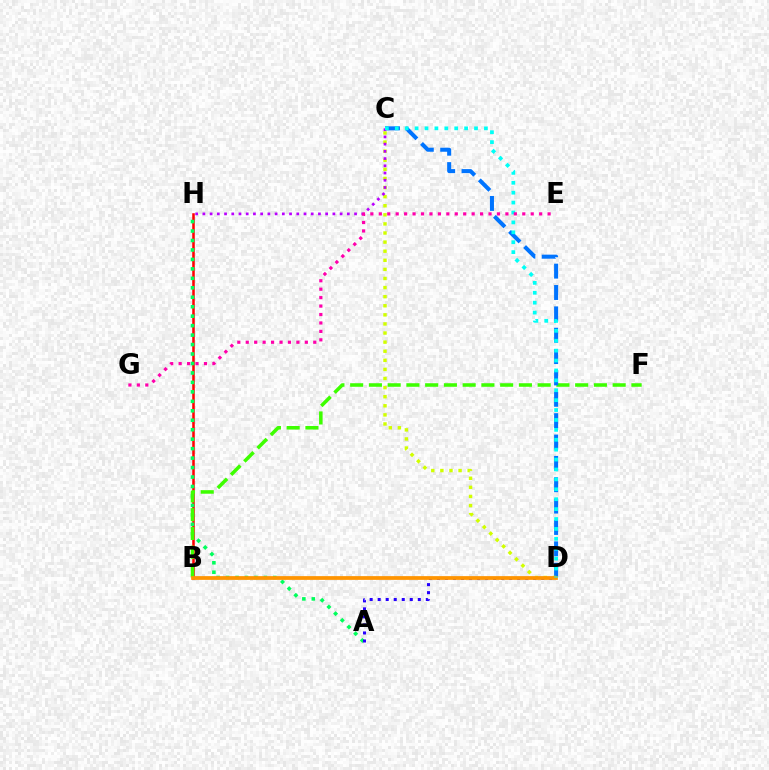{('B', 'H'): [{'color': '#ff0000', 'line_style': 'solid', 'thickness': 1.82}], ('A', 'H'): [{'color': '#00ff5c', 'line_style': 'dotted', 'thickness': 2.57}], ('B', 'F'): [{'color': '#3dff00', 'line_style': 'dashed', 'thickness': 2.55}], ('A', 'D'): [{'color': '#2500ff', 'line_style': 'dotted', 'thickness': 2.18}], ('C', 'D'): [{'color': '#0074ff', 'line_style': 'dashed', 'thickness': 2.9}, {'color': '#d1ff00', 'line_style': 'dotted', 'thickness': 2.47}, {'color': '#00fff6', 'line_style': 'dotted', 'thickness': 2.69}], ('B', 'D'): [{'color': '#ff9400', 'line_style': 'solid', 'thickness': 2.7}], ('C', 'H'): [{'color': '#b900ff', 'line_style': 'dotted', 'thickness': 1.96}], ('E', 'G'): [{'color': '#ff00ac', 'line_style': 'dotted', 'thickness': 2.29}]}